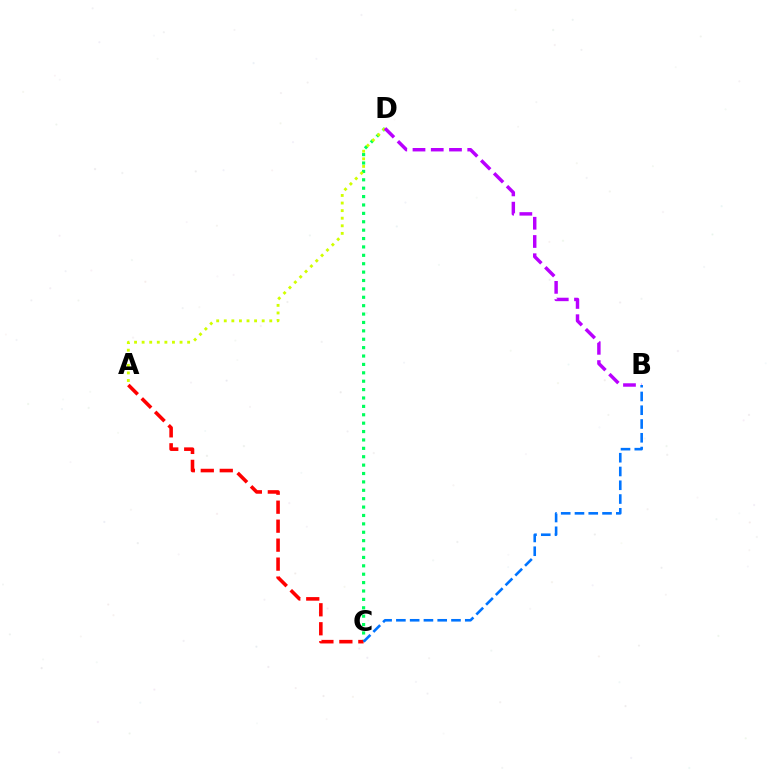{('C', 'D'): [{'color': '#00ff5c', 'line_style': 'dotted', 'thickness': 2.28}], ('A', 'D'): [{'color': '#d1ff00', 'line_style': 'dotted', 'thickness': 2.06}], ('A', 'C'): [{'color': '#ff0000', 'line_style': 'dashed', 'thickness': 2.58}], ('B', 'D'): [{'color': '#b900ff', 'line_style': 'dashed', 'thickness': 2.48}], ('B', 'C'): [{'color': '#0074ff', 'line_style': 'dashed', 'thickness': 1.87}]}